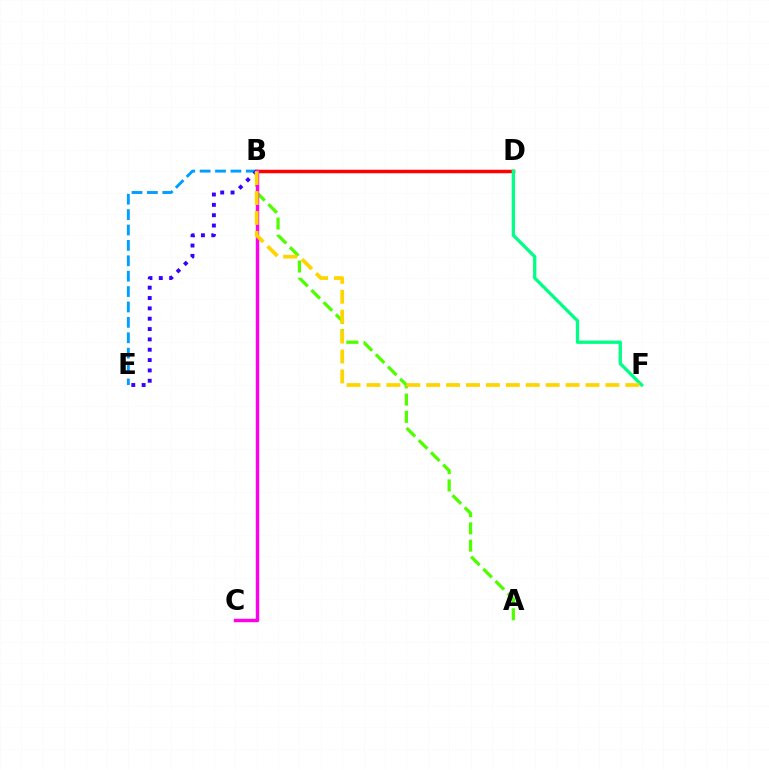{('B', 'E'): [{'color': '#009eff', 'line_style': 'dashed', 'thickness': 2.09}, {'color': '#3700ff', 'line_style': 'dotted', 'thickness': 2.81}], ('B', 'D'): [{'color': '#ff0000', 'line_style': 'solid', 'thickness': 2.51}], ('A', 'B'): [{'color': '#4fff00', 'line_style': 'dashed', 'thickness': 2.35}], ('B', 'C'): [{'color': '#ff00ed', 'line_style': 'solid', 'thickness': 2.47}], ('D', 'F'): [{'color': '#00ff86', 'line_style': 'solid', 'thickness': 2.37}], ('B', 'F'): [{'color': '#ffd500', 'line_style': 'dashed', 'thickness': 2.7}]}